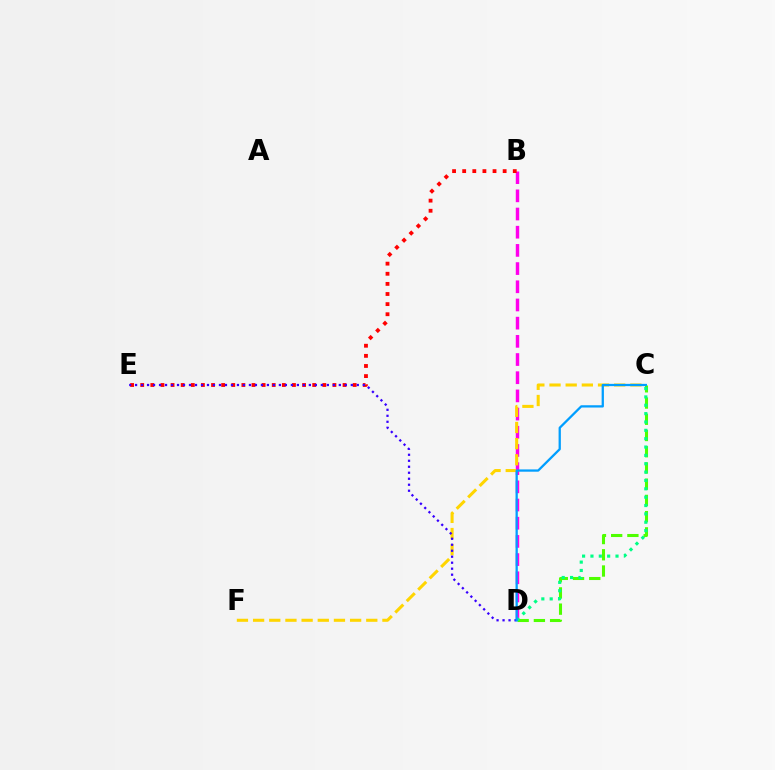{('B', 'D'): [{'color': '#ff00ed', 'line_style': 'dashed', 'thickness': 2.47}], ('C', 'F'): [{'color': '#ffd500', 'line_style': 'dashed', 'thickness': 2.2}], ('C', 'D'): [{'color': '#4fff00', 'line_style': 'dashed', 'thickness': 2.2}, {'color': '#00ff86', 'line_style': 'dotted', 'thickness': 2.27}, {'color': '#009eff', 'line_style': 'solid', 'thickness': 1.64}], ('B', 'E'): [{'color': '#ff0000', 'line_style': 'dotted', 'thickness': 2.75}], ('D', 'E'): [{'color': '#3700ff', 'line_style': 'dotted', 'thickness': 1.63}]}